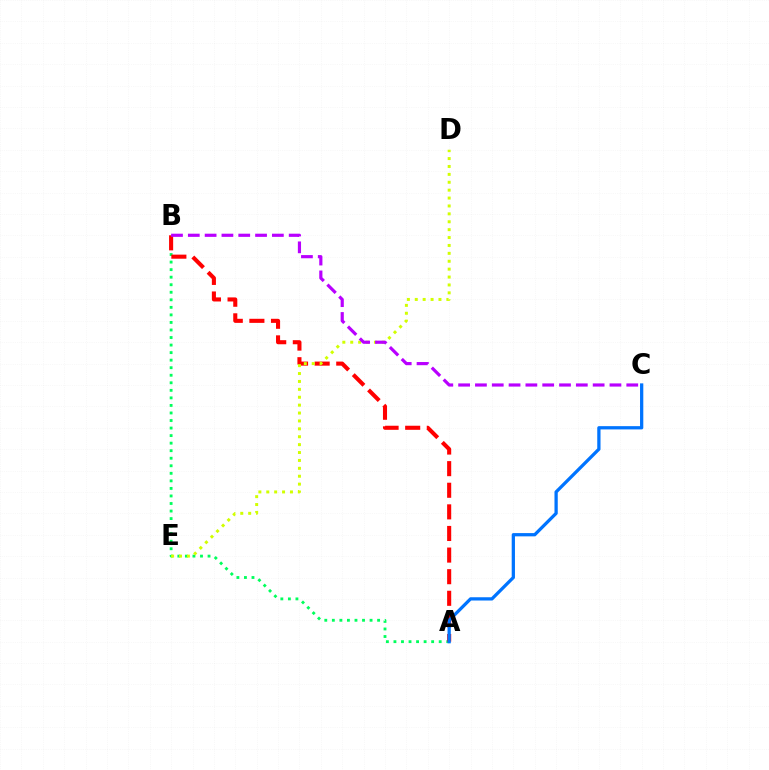{('A', 'B'): [{'color': '#00ff5c', 'line_style': 'dotted', 'thickness': 2.05}, {'color': '#ff0000', 'line_style': 'dashed', 'thickness': 2.94}], ('A', 'C'): [{'color': '#0074ff', 'line_style': 'solid', 'thickness': 2.35}], ('D', 'E'): [{'color': '#d1ff00', 'line_style': 'dotted', 'thickness': 2.15}], ('B', 'C'): [{'color': '#b900ff', 'line_style': 'dashed', 'thickness': 2.28}]}